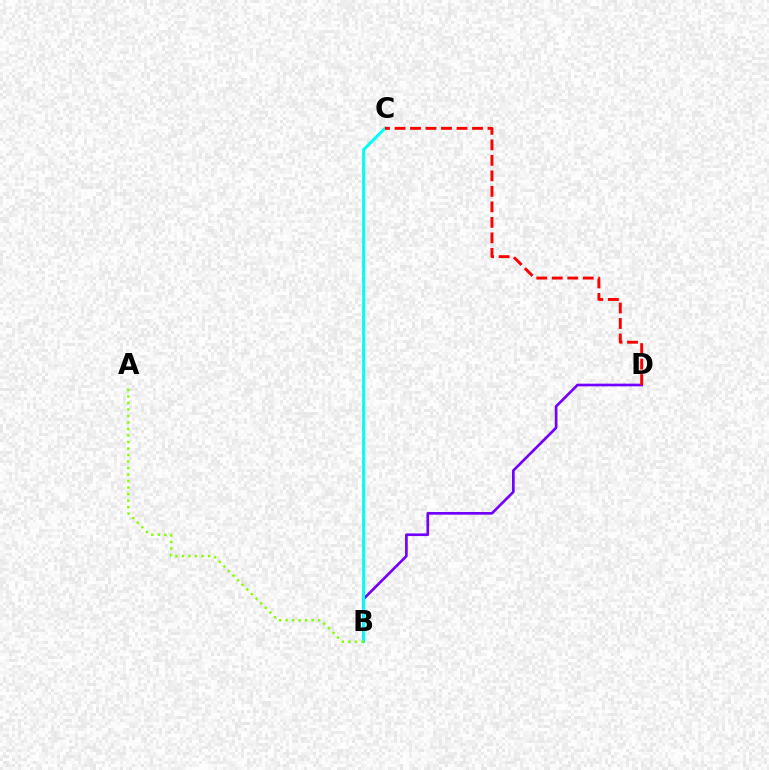{('B', 'D'): [{'color': '#7200ff', 'line_style': 'solid', 'thickness': 1.92}], ('B', 'C'): [{'color': '#00fff6', 'line_style': 'solid', 'thickness': 2.17}], ('C', 'D'): [{'color': '#ff0000', 'line_style': 'dashed', 'thickness': 2.11}], ('A', 'B'): [{'color': '#84ff00', 'line_style': 'dotted', 'thickness': 1.77}]}